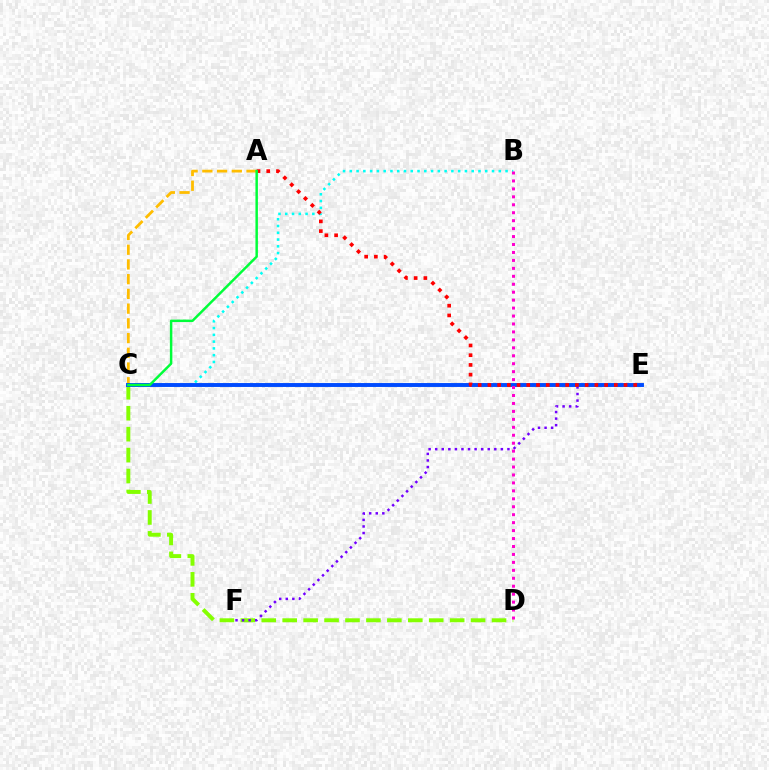{('C', 'D'): [{'color': '#84ff00', 'line_style': 'dashed', 'thickness': 2.84}], ('A', 'C'): [{'color': '#ffbd00', 'line_style': 'dashed', 'thickness': 2.0}, {'color': '#00ff39', 'line_style': 'solid', 'thickness': 1.78}], ('B', 'C'): [{'color': '#00fff6', 'line_style': 'dotted', 'thickness': 1.84}], ('E', 'F'): [{'color': '#7200ff', 'line_style': 'dotted', 'thickness': 1.78}], ('C', 'E'): [{'color': '#004bff', 'line_style': 'solid', 'thickness': 2.81}], ('B', 'D'): [{'color': '#ff00cf', 'line_style': 'dotted', 'thickness': 2.16}], ('A', 'E'): [{'color': '#ff0000', 'line_style': 'dotted', 'thickness': 2.64}]}